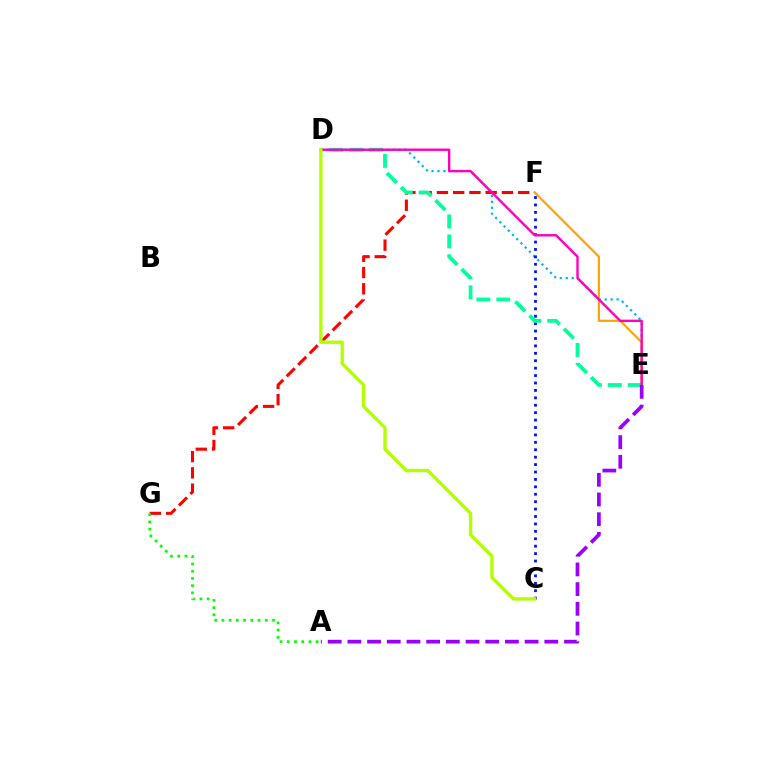{('D', 'E'): [{'color': '#00b5ff', 'line_style': 'dotted', 'thickness': 1.62}, {'color': '#00ff9d', 'line_style': 'dashed', 'thickness': 2.71}, {'color': '#ff00bd', 'line_style': 'solid', 'thickness': 1.73}], ('C', 'F'): [{'color': '#0010ff', 'line_style': 'dotted', 'thickness': 2.02}], ('F', 'G'): [{'color': '#ff0000', 'line_style': 'dashed', 'thickness': 2.21}], ('A', 'G'): [{'color': '#08ff00', 'line_style': 'dotted', 'thickness': 1.96}], ('E', 'F'): [{'color': '#ffa500', 'line_style': 'solid', 'thickness': 1.6}], ('C', 'D'): [{'color': '#b3ff00', 'line_style': 'solid', 'thickness': 2.42}], ('A', 'E'): [{'color': '#9b00ff', 'line_style': 'dashed', 'thickness': 2.68}]}